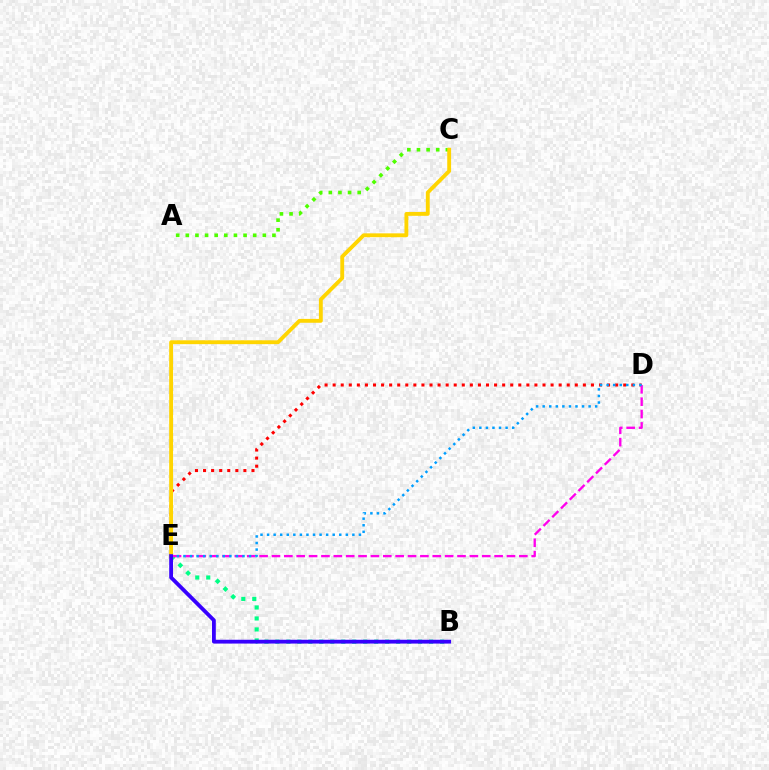{('D', 'E'): [{'color': '#ff0000', 'line_style': 'dotted', 'thickness': 2.19}, {'color': '#ff00ed', 'line_style': 'dashed', 'thickness': 1.68}, {'color': '#009eff', 'line_style': 'dotted', 'thickness': 1.78}], ('B', 'E'): [{'color': '#00ff86', 'line_style': 'dotted', 'thickness': 2.98}, {'color': '#3700ff', 'line_style': 'solid', 'thickness': 2.74}], ('A', 'C'): [{'color': '#4fff00', 'line_style': 'dotted', 'thickness': 2.62}], ('C', 'E'): [{'color': '#ffd500', 'line_style': 'solid', 'thickness': 2.78}]}